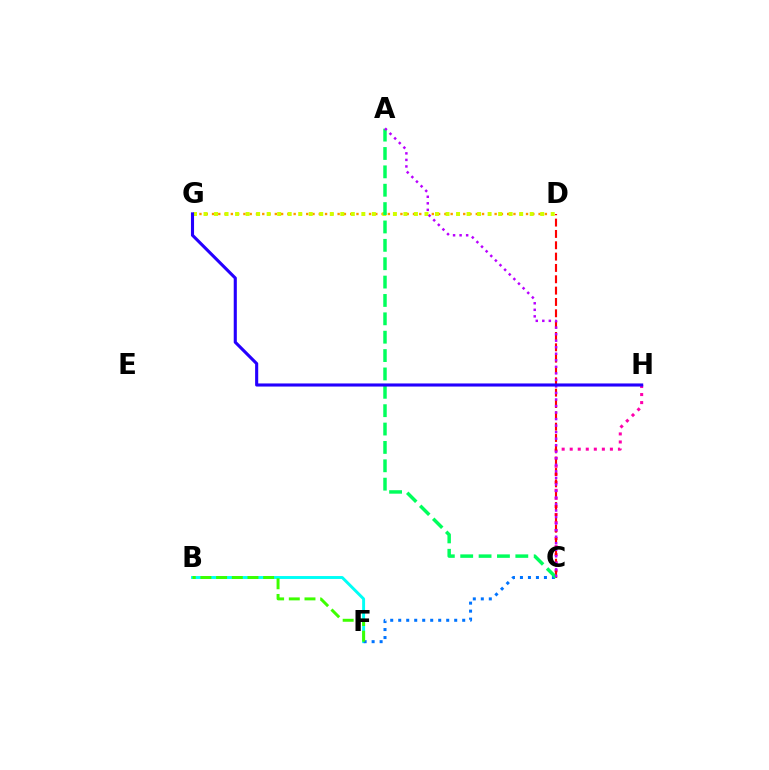{('C', 'H'): [{'color': '#ff00ac', 'line_style': 'dotted', 'thickness': 2.18}], ('D', 'G'): [{'color': '#ff9400', 'line_style': 'dotted', 'thickness': 1.71}, {'color': '#d1ff00', 'line_style': 'dotted', 'thickness': 2.86}], ('B', 'F'): [{'color': '#00fff6', 'line_style': 'solid', 'thickness': 2.11}, {'color': '#3dff00', 'line_style': 'dashed', 'thickness': 2.13}], ('C', 'D'): [{'color': '#ff0000', 'line_style': 'dashed', 'thickness': 1.54}], ('C', 'F'): [{'color': '#0074ff', 'line_style': 'dotted', 'thickness': 2.17}], ('A', 'C'): [{'color': '#00ff5c', 'line_style': 'dashed', 'thickness': 2.5}, {'color': '#b900ff', 'line_style': 'dotted', 'thickness': 1.78}], ('G', 'H'): [{'color': '#2500ff', 'line_style': 'solid', 'thickness': 2.23}]}